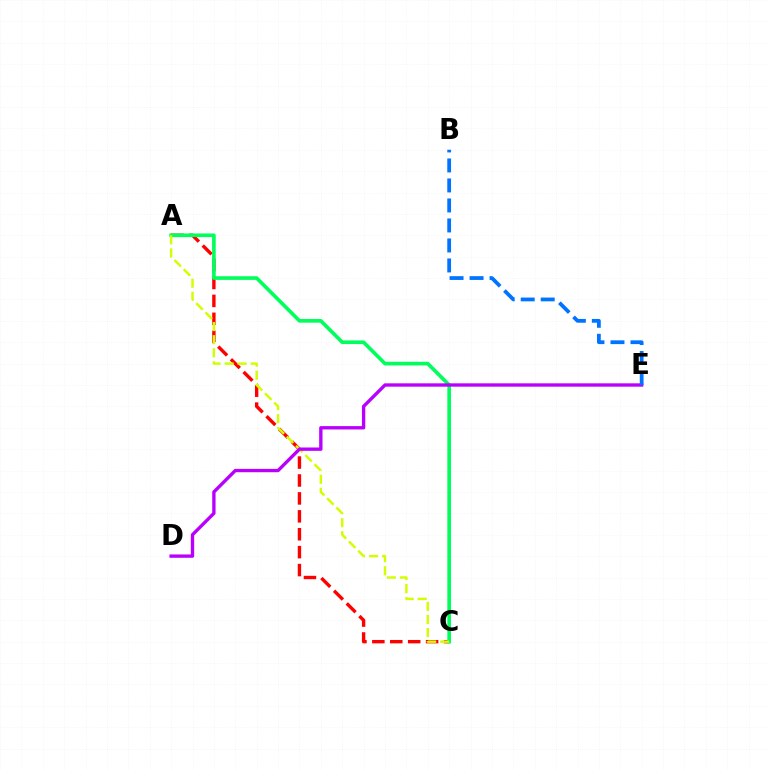{('A', 'C'): [{'color': '#ff0000', 'line_style': 'dashed', 'thickness': 2.43}, {'color': '#00ff5c', 'line_style': 'solid', 'thickness': 2.63}, {'color': '#d1ff00', 'line_style': 'dashed', 'thickness': 1.77}], ('D', 'E'): [{'color': '#b900ff', 'line_style': 'solid', 'thickness': 2.41}], ('B', 'E'): [{'color': '#0074ff', 'line_style': 'dashed', 'thickness': 2.72}]}